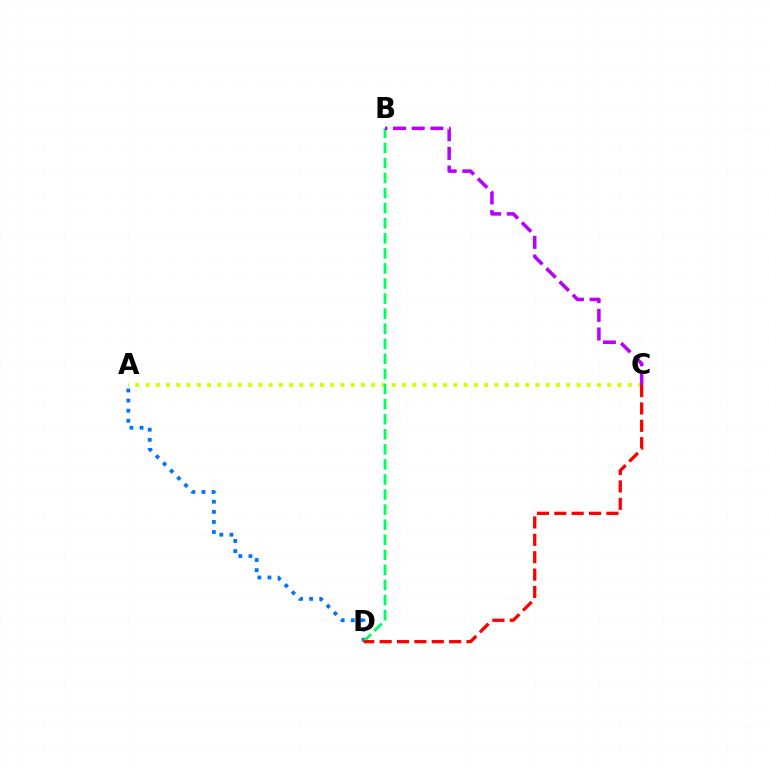{('A', 'C'): [{'color': '#d1ff00', 'line_style': 'dotted', 'thickness': 2.79}], ('A', 'D'): [{'color': '#0074ff', 'line_style': 'dotted', 'thickness': 2.75}], ('B', 'D'): [{'color': '#00ff5c', 'line_style': 'dashed', 'thickness': 2.05}], ('C', 'D'): [{'color': '#ff0000', 'line_style': 'dashed', 'thickness': 2.36}], ('B', 'C'): [{'color': '#b900ff', 'line_style': 'dashed', 'thickness': 2.54}]}